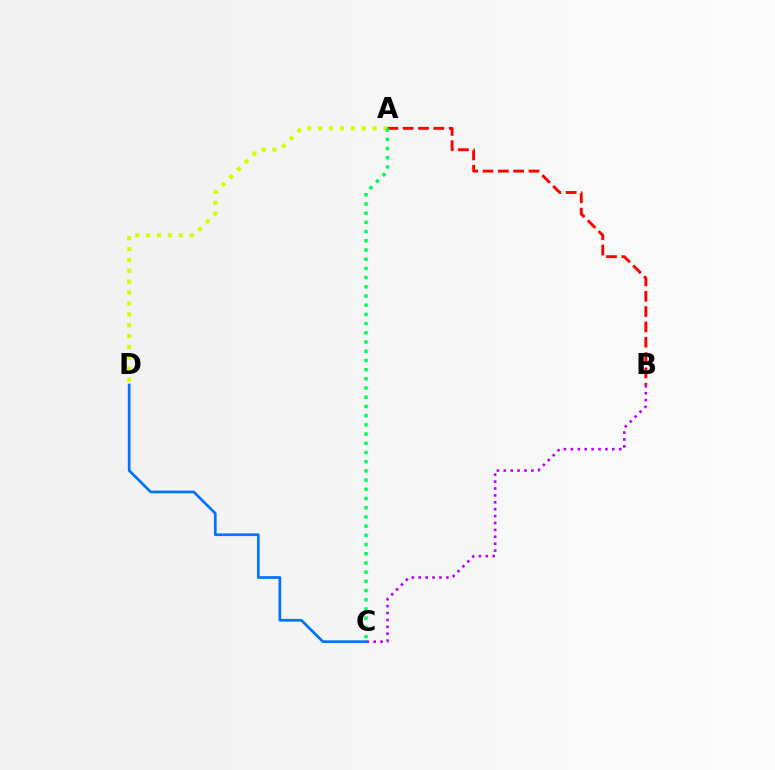{('A', 'D'): [{'color': '#d1ff00', 'line_style': 'dotted', 'thickness': 2.96}], ('B', 'C'): [{'color': '#b900ff', 'line_style': 'dotted', 'thickness': 1.88}], ('C', 'D'): [{'color': '#0074ff', 'line_style': 'solid', 'thickness': 1.95}], ('A', 'B'): [{'color': '#ff0000', 'line_style': 'dashed', 'thickness': 2.08}], ('A', 'C'): [{'color': '#00ff5c', 'line_style': 'dotted', 'thickness': 2.5}]}